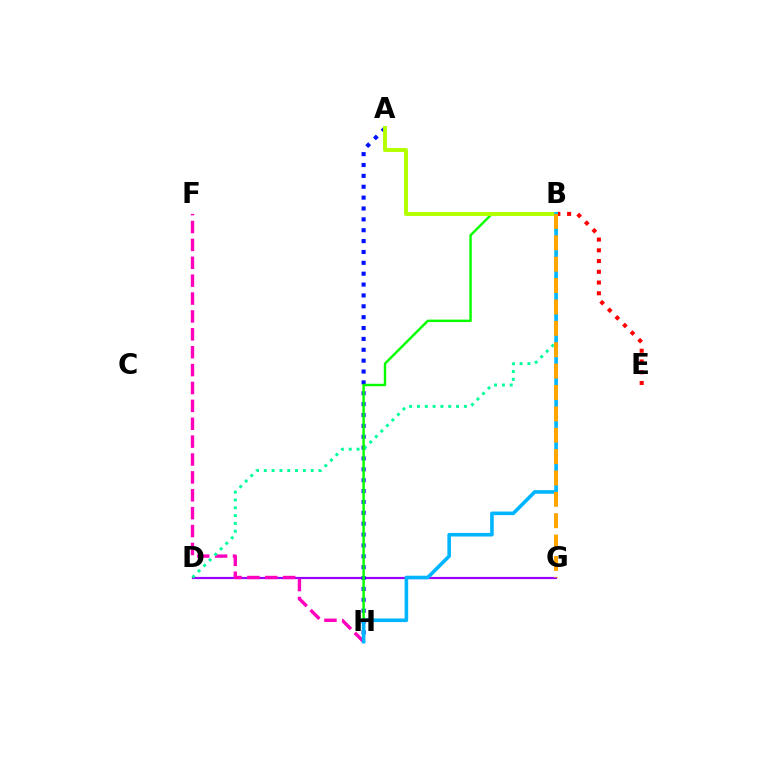{('D', 'G'): [{'color': '#9b00ff', 'line_style': 'solid', 'thickness': 1.58}], ('A', 'H'): [{'color': '#0010ff', 'line_style': 'dotted', 'thickness': 2.95}], ('B', 'E'): [{'color': '#ff0000', 'line_style': 'dotted', 'thickness': 2.92}], ('F', 'H'): [{'color': '#ff00bd', 'line_style': 'dashed', 'thickness': 2.43}], ('B', 'D'): [{'color': '#00ff9d', 'line_style': 'dotted', 'thickness': 2.12}], ('B', 'H'): [{'color': '#08ff00', 'line_style': 'solid', 'thickness': 1.76}, {'color': '#00b5ff', 'line_style': 'solid', 'thickness': 2.59}], ('A', 'B'): [{'color': '#b3ff00', 'line_style': 'solid', 'thickness': 2.83}], ('B', 'G'): [{'color': '#ffa500', 'line_style': 'dashed', 'thickness': 2.9}]}